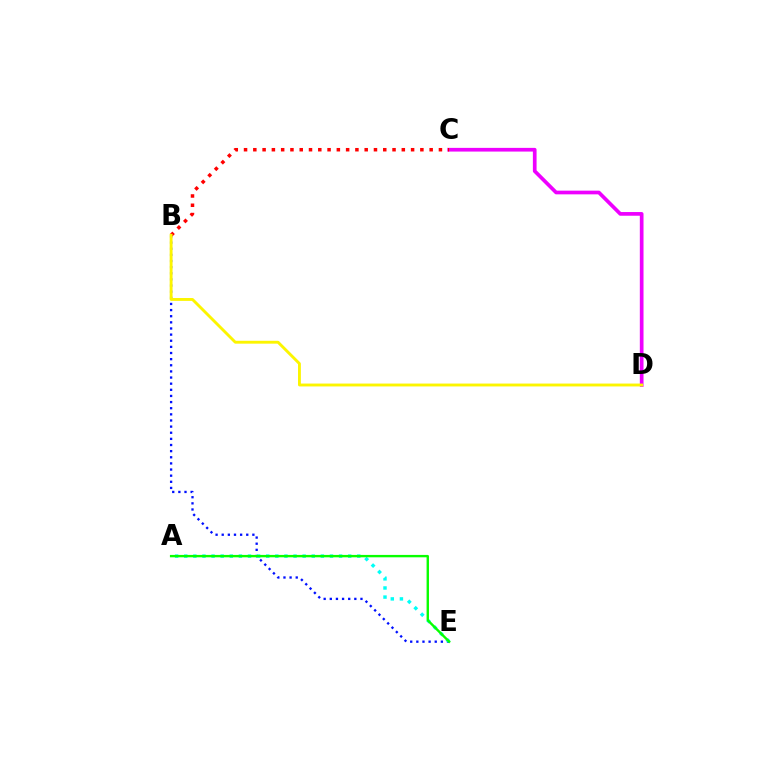{('B', 'E'): [{'color': '#0010ff', 'line_style': 'dotted', 'thickness': 1.67}], ('C', 'D'): [{'color': '#ee00ff', 'line_style': 'solid', 'thickness': 2.66}], ('B', 'C'): [{'color': '#ff0000', 'line_style': 'dotted', 'thickness': 2.52}], ('A', 'E'): [{'color': '#00fff6', 'line_style': 'dotted', 'thickness': 2.47}, {'color': '#08ff00', 'line_style': 'solid', 'thickness': 1.72}], ('B', 'D'): [{'color': '#fcf500', 'line_style': 'solid', 'thickness': 2.07}]}